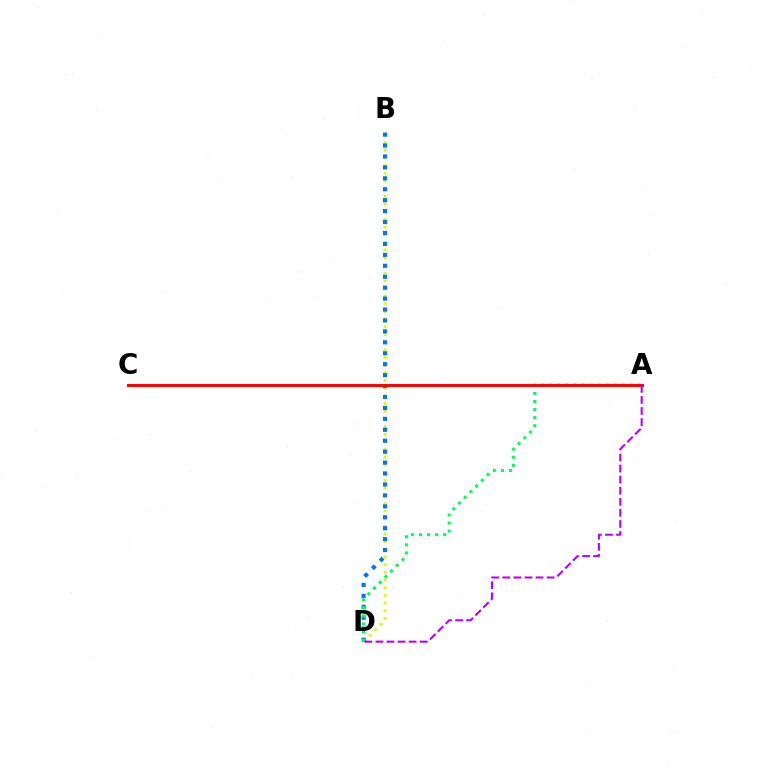{('B', 'D'): [{'color': '#d1ff00', 'line_style': 'dotted', 'thickness': 2.08}, {'color': '#0074ff', 'line_style': 'dotted', 'thickness': 2.97}], ('A', 'D'): [{'color': '#00ff5c', 'line_style': 'dotted', 'thickness': 2.19}, {'color': '#b900ff', 'line_style': 'dashed', 'thickness': 1.5}], ('A', 'C'): [{'color': '#ff0000', 'line_style': 'solid', 'thickness': 2.12}]}